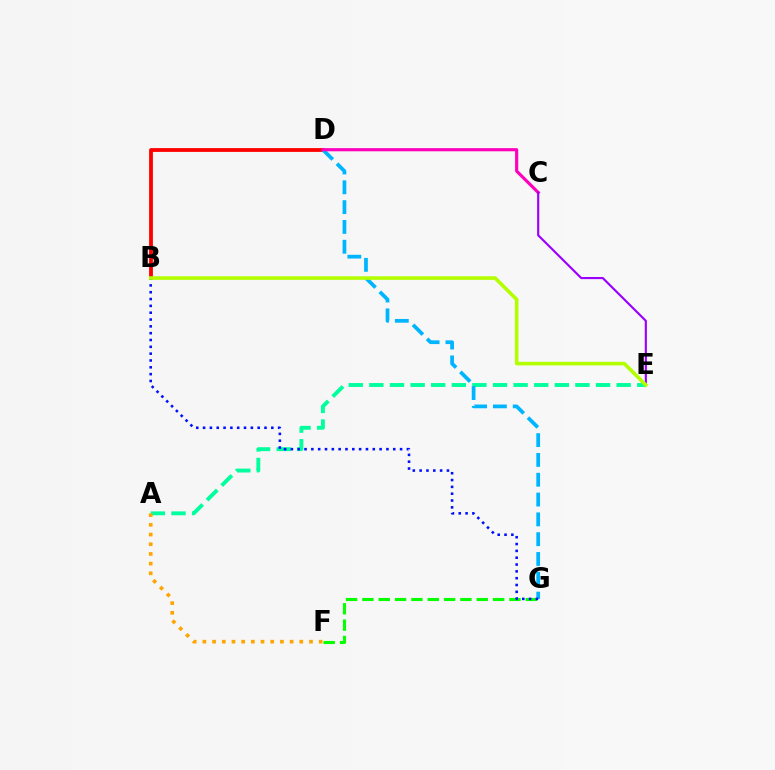{('A', 'E'): [{'color': '#00ff9d', 'line_style': 'dashed', 'thickness': 2.8}], ('B', 'D'): [{'color': '#ff0000', 'line_style': 'solid', 'thickness': 2.73}], ('D', 'G'): [{'color': '#00b5ff', 'line_style': 'dashed', 'thickness': 2.69}], ('C', 'D'): [{'color': '#ff00bd', 'line_style': 'solid', 'thickness': 2.27}], ('A', 'F'): [{'color': '#ffa500', 'line_style': 'dotted', 'thickness': 2.63}], ('F', 'G'): [{'color': '#08ff00', 'line_style': 'dashed', 'thickness': 2.22}], ('B', 'G'): [{'color': '#0010ff', 'line_style': 'dotted', 'thickness': 1.85}], ('C', 'E'): [{'color': '#9b00ff', 'line_style': 'solid', 'thickness': 1.54}], ('B', 'E'): [{'color': '#b3ff00', 'line_style': 'solid', 'thickness': 2.58}]}